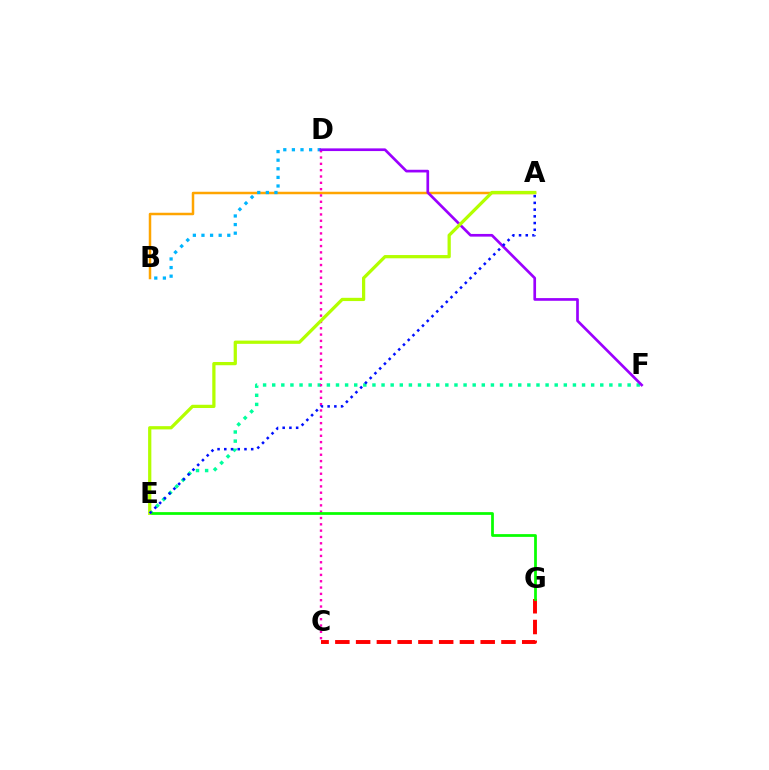{('C', 'G'): [{'color': '#ff0000', 'line_style': 'dashed', 'thickness': 2.82}], ('A', 'B'): [{'color': '#ffa500', 'line_style': 'solid', 'thickness': 1.8}], ('B', 'D'): [{'color': '#00b5ff', 'line_style': 'dotted', 'thickness': 2.34}], ('E', 'F'): [{'color': '#00ff9d', 'line_style': 'dotted', 'thickness': 2.48}], ('C', 'D'): [{'color': '#ff00bd', 'line_style': 'dotted', 'thickness': 1.72}], ('D', 'F'): [{'color': '#9b00ff', 'line_style': 'solid', 'thickness': 1.93}], ('E', 'G'): [{'color': '#08ff00', 'line_style': 'solid', 'thickness': 1.98}], ('A', 'E'): [{'color': '#b3ff00', 'line_style': 'solid', 'thickness': 2.34}, {'color': '#0010ff', 'line_style': 'dotted', 'thickness': 1.83}]}